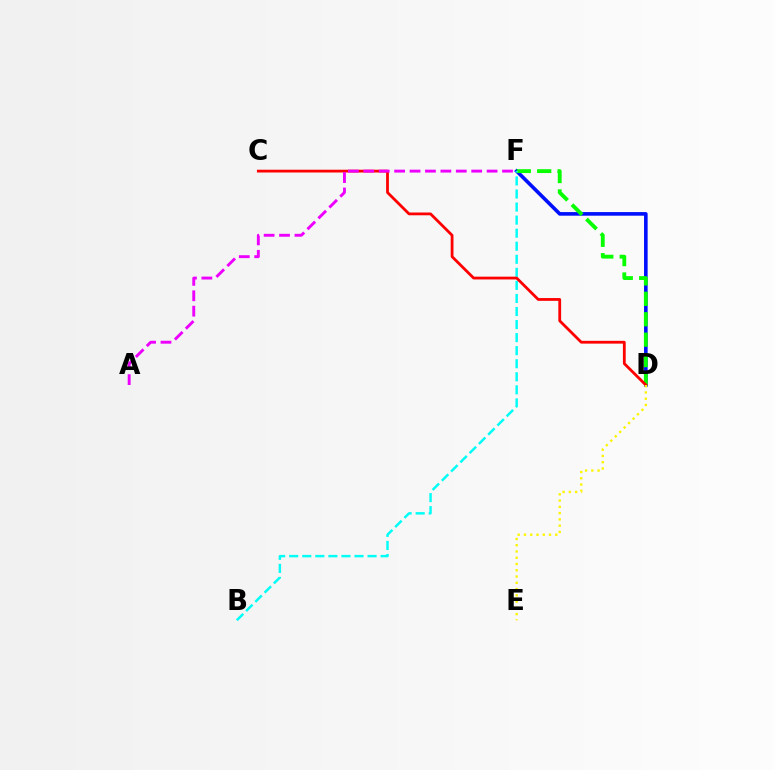{('D', 'F'): [{'color': '#0010ff', 'line_style': 'solid', 'thickness': 2.6}, {'color': '#08ff00', 'line_style': 'dashed', 'thickness': 2.77}], ('B', 'F'): [{'color': '#00fff6', 'line_style': 'dashed', 'thickness': 1.77}], ('C', 'D'): [{'color': '#ff0000', 'line_style': 'solid', 'thickness': 2.01}], ('D', 'E'): [{'color': '#fcf500', 'line_style': 'dotted', 'thickness': 1.7}], ('A', 'F'): [{'color': '#ee00ff', 'line_style': 'dashed', 'thickness': 2.09}]}